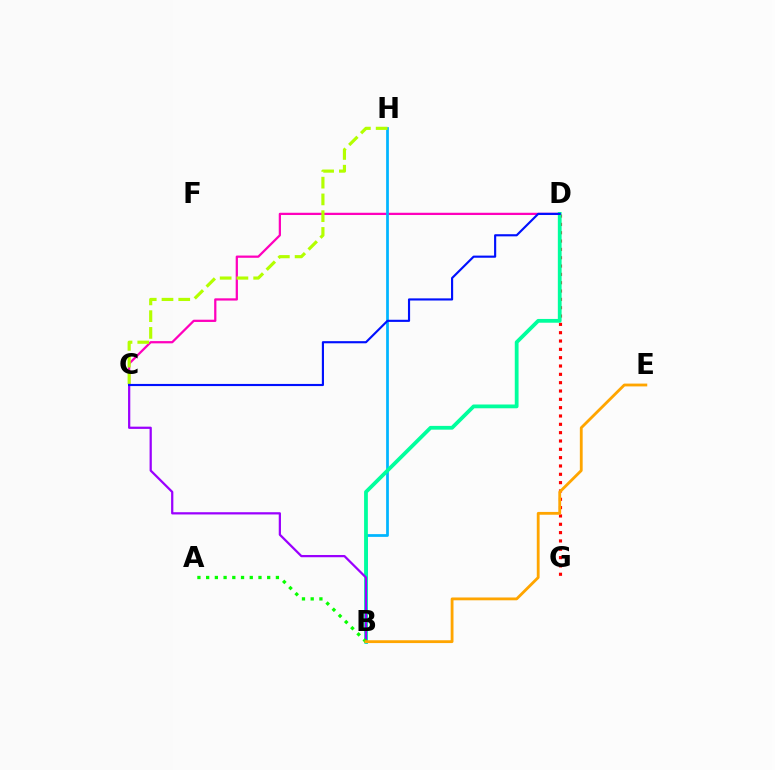{('C', 'D'): [{'color': '#ff00bd', 'line_style': 'solid', 'thickness': 1.62}, {'color': '#0010ff', 'line_style': 'solid', 'thickness': 1.54}], ('B', 'H'): [{'color': '#00b5ff', 'line_style': 'solid', 'thickness': 1.98}], ('C', 'H'): [{'color': '#b3ff00', 'line_style': 'dashed', 'thickness': 2.28}], ('D', 'G'): [{'color': '#ff0000', 'line_style': 'dotted', 'thickness': 2.26}], ('B', 'D'): [{'color': '#00ff9d', 'line_style': 'solid', 'thickness': 2.72}], ('B', 'C'): [{'color': '#9b00ff', 'line_style': 'solid', 'thickness': 1.61}], ('A', 'B'): [{'color': '#08ff00', 'line_style': 'dotted', 'thickness': 2.37}], ('B', 'E'): [{'color': '#ffa500', 'line_style': 'solid', 'thickness': 2.03}]}